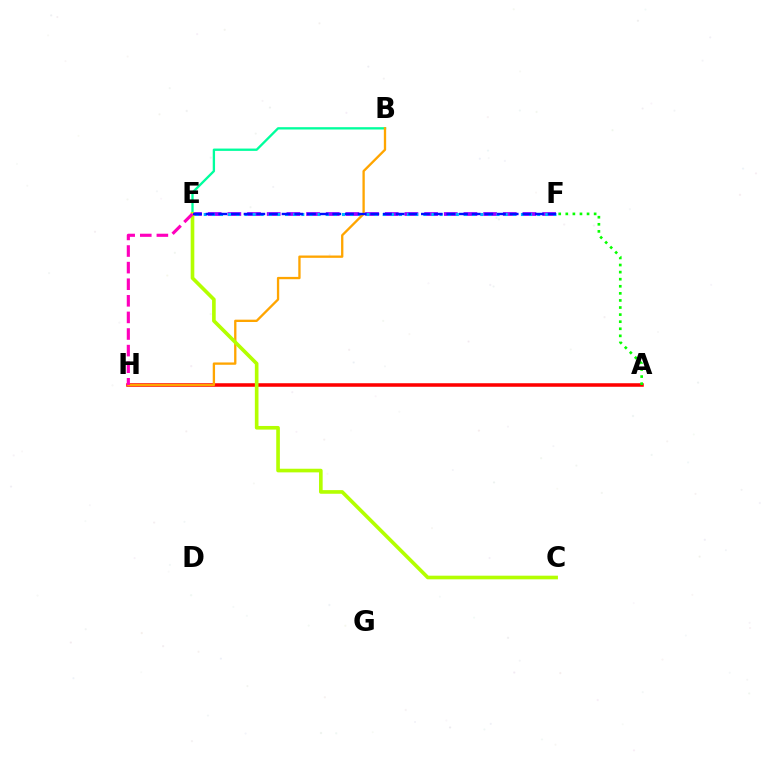{('B', 'E'): [{'color': '#00ff9d', 'line_style': 'solid', 'thickness': 1.67}], ('A', 'H'): [{'color': '#ff0000', 'line_style': 'solid', 'thickness': 2.55}], ('E', 'F'): [{'color': '#9b00ff', 'line_style': 'dashed', 'thickness': 2.67}, {'color': '#00b5ff', 'line_style': 'dotted', 'thickness': 2.21}, {'color': '#0010ff', 'line_style': 'dashed', 'thickness': 1.72}], ('B', 'H'): [{'color': '#ffa500', 'line_style': 'solid', 'thickness': 1.67}], ('A', 'F'): [{'color': '#08ff00', 'line_style': 'dotted', 'thickness': 1.92}], ('C', 'E'): [{'color': '#b3ff00', 'line_style': 'solid', 'thickness': 2.62}], ('E', 'H'): [{'color': '#ff00bd', 'line_style': 'dashed', 'thickness': 2.25}]}